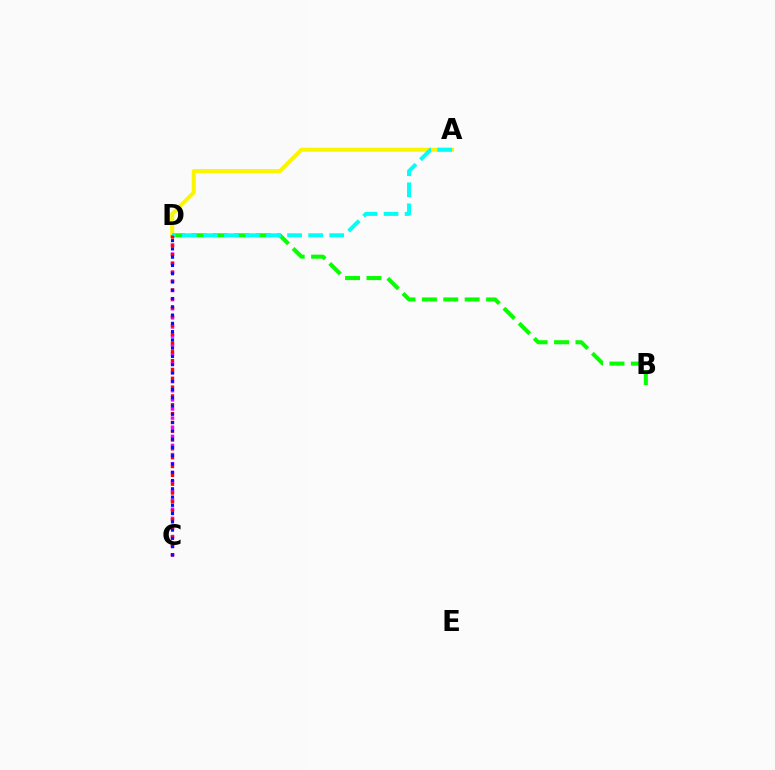{('A', 'D'): [{'color': '#fcf500', 'line_style': 'solid', 'thickness': 2.89}, {'color': '#00fff6', 'line_style': 'dashed', 'thickness': 2.86}], ('C', 'D'): [{'color': '#ee00ff', 'line_style': 'dotted', 'thickness': 2.48}, {'color': '#ff0000', 'line_style': 'dotted', 'thickness': 2.4}, {'color': '#0010ff', 'line_style': 'dotted', 'thickness': 2.25}], ('B', 'D'): [{'color': '#08ff00', 'line_style': 'dashed', 'thickness': 2.91}]}